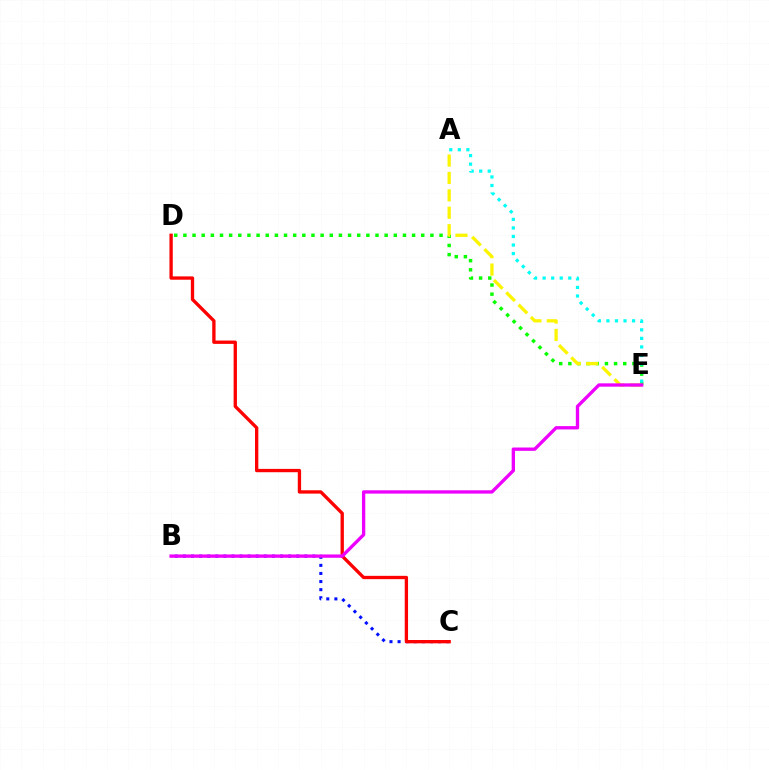{('D', 'E'): [{'color': '#08ff00', 'line_style': 'dotted', 'thickness': 2.49}], ('A', 'E'): [{'color': '#fcf500', 'line_style': 'dashed', 'thickness': 2.37}, {'color': '#00fff6', 'line_style': 'dotted', 'thickness': 2.32}], ('B', 'C'): [{'color': '#0010ff', 'line_style': 'dotted', 'thickness': 2.2}], ('C', 'D'): [{'color': '#ff0000', 'line_style': 'solid', 'thickness': 2.39}], ('B', 'E'): [{'color': '#ee00ff', 'line_style': 'solid', 'thickness': 2.4}]}